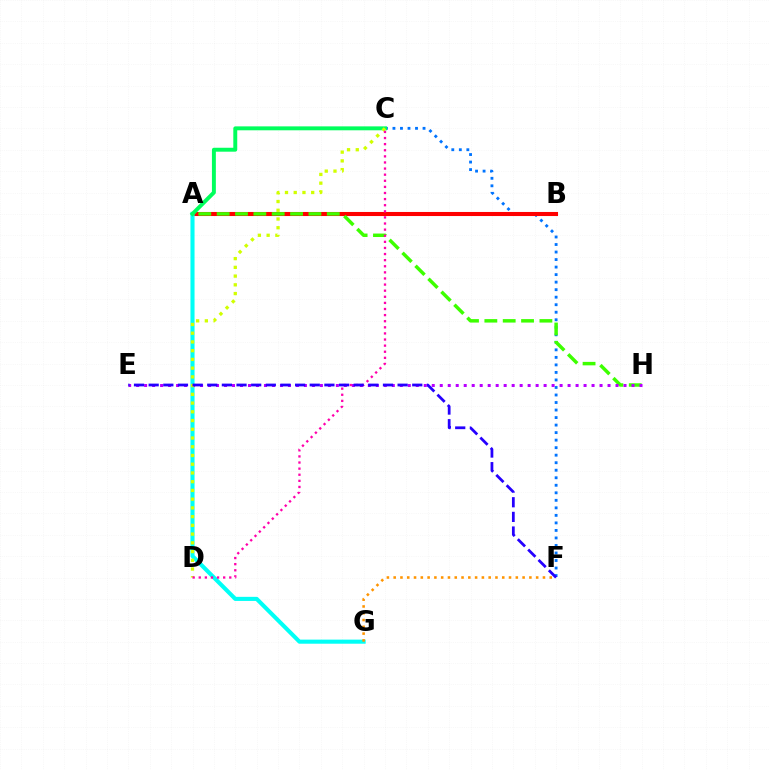{('C', 'F'): [{'color': '#0074ff', 'line_style': 'dotted', 'thickness': 2.04}], ('A', 'B'): [{'color': '#ff0000', 'line_style': 'solid', 'thickness': 2.93}], ('A', 'G'): [{'color': '#00fff6', 'line_style': 'solid', 'thickness': 2.94}], ('A', 'H'): [{'color': '#3dff00', 'line_style': 'dashed', 'thickness': 2.49}], ('A', 'C'): [{'color': '#00ff5c', 'line_style': 'solid', 'thickness': 2.83}], ('E', 'H'): [{'color': '#b900ff', 'line_style': 'dotted', 'thickness': 2.17}], ('C', 'D'): [{'color': '#d1ff00', 'line_style': 'dotted', 'thickness': 2.37}, {'color': '#ff00ac', 'line_style': 'dotted', 'thickness': 1.66}], ('F', 'G'): [{'color': '#ff9400', 'line_style': 'dotted', 'thickness': 1.84}], ('E', 'F'): [{'color': '#2500ff', 'line_style': 'dashed', 'thickness': 1.99}]}